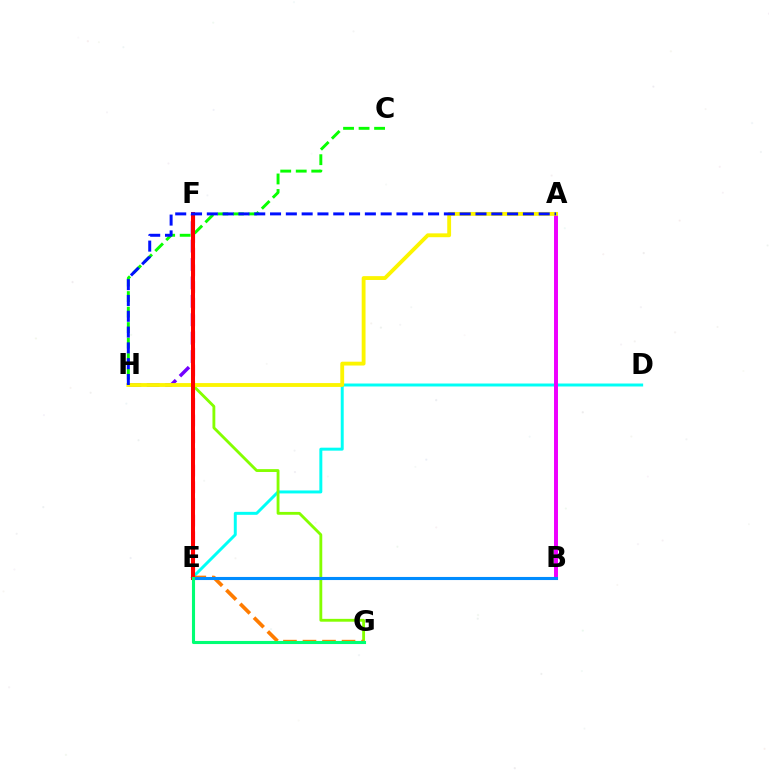{('E', 'F'): [{'color': '#ff0094', 'line_style': 'dashed', 'thickness': 2.27}, {'color': '#ff0000', 'line_style': 'solid', 'thickness': 2.9}], ('F', 'H'): [{'color': '#7200ff', 'line_style': 'dashed', 'thickness': 2.5}], ('D', 'E'): [{'color': '#00fff6', 'line_style': 'solid', 'thickness': 2.13}], ('A', 'B'): [{'color': '#ee00ff', 'line_style': 'solid', 'thickness': 2.85}], ('C', 'H'): [{'color': '#08ff00', 'line_style': 'dashed', 'thickness': 2.11}], ('F', 'G'): [{'color': '#84ff00', 'line_style': 'solid', 'thickness': 2.05}], ('E', 'G'): [{'color': '#ff7c00', 'line_style': 'dashed', 'thickness': 2.65}, {'color': '#00ff74', 'line_style': 'solid', 'thickness': 2.23}], ('A', 'H'): [{'color': '#fcf500', 'line_style': 'solid', 'thickness': 2.77}, {'color': '#0010ff', 'line_style': 'dashed', 'thickness': 2.15}], ('B', 'E'): [{'color': '#008cff', 'line_style': 'solid', 'thickness': 2.23}]}